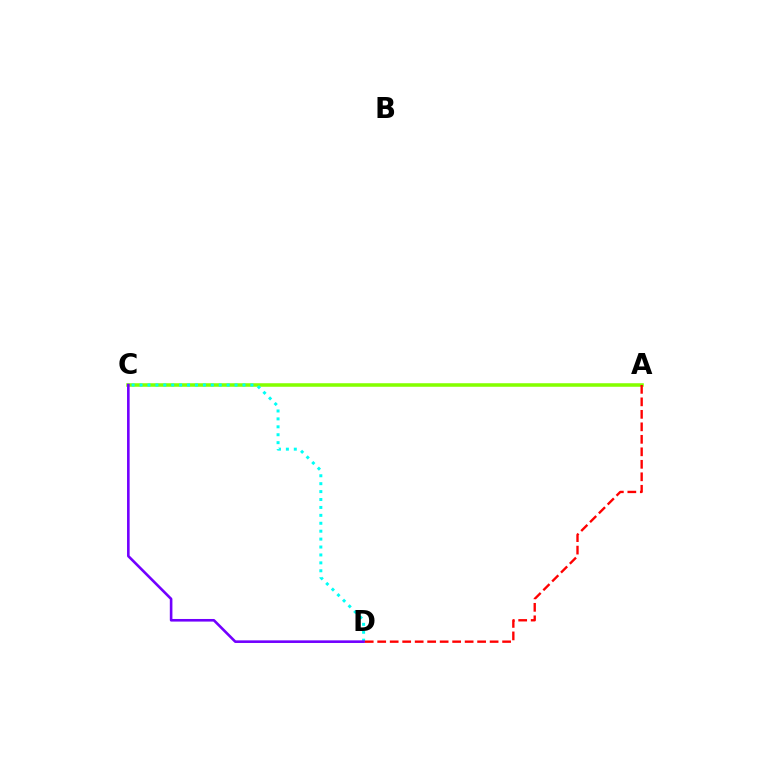{('A', 'C'): [{'color': '#84ff00', 'line_style': 'solid', 'thickness': 2.55}], ('C', 'D'): [{'color': '#00fff6', 'line_style': 'dotted', 'thickness': 2.15}, {'color': '#7200ff', 'line_style': 'solid', 'thickness': 1.88}], ('A', 'D'): [{'color': '#ff0000', 'line_style': 'dashed', 'thickness': 1.7}]}